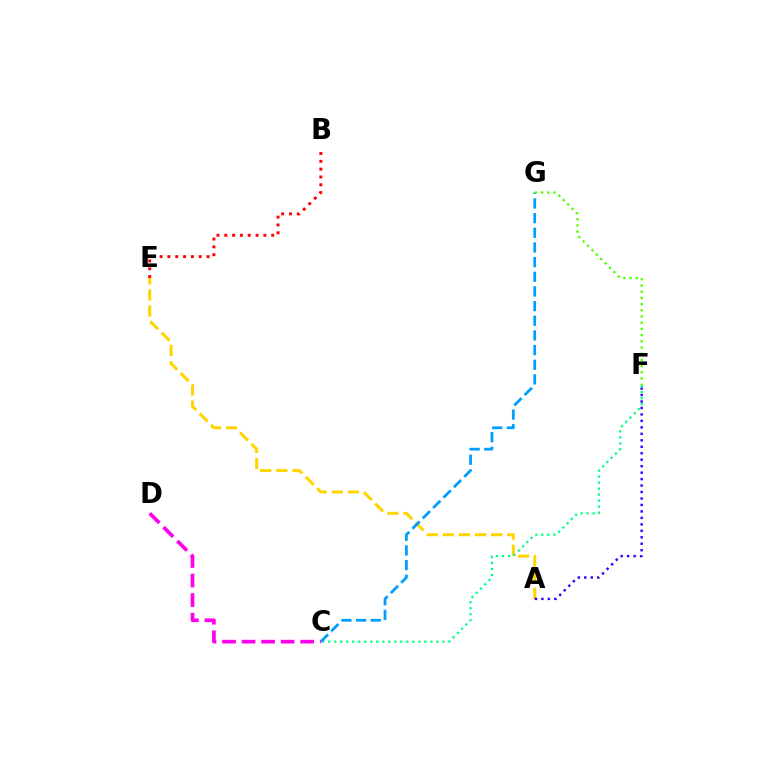{('A', 'E'): [{'color': '#ffd500', 'line_style': 'dashed', 'thickness': 2.19}], ('A', 'F'): [{'color': '#3700ff', 'line_style': 'dotted', 'thickness': 1.76}], ('C', 'F'): [{'color': '#00ff86', 'line_style': 'dotted', 'thickness': 1.63}], ('C', 'G'): [{'color': '#009eff', 'line_style': 'dashed', 'thickness': 1.99}], ('F', 'G'): [{'color': '#4fff00', 'line_style': 'dotted', 'thickness': 1.68}], ('B', 'E'): [{'color': '#ff0000', 'line_style': 'dotted', 'thickness': 2.13}], ('C', 'D'): [{'color': '#ff00ed', 'line_style': 'dashed', 'thickness': 2.65}]}